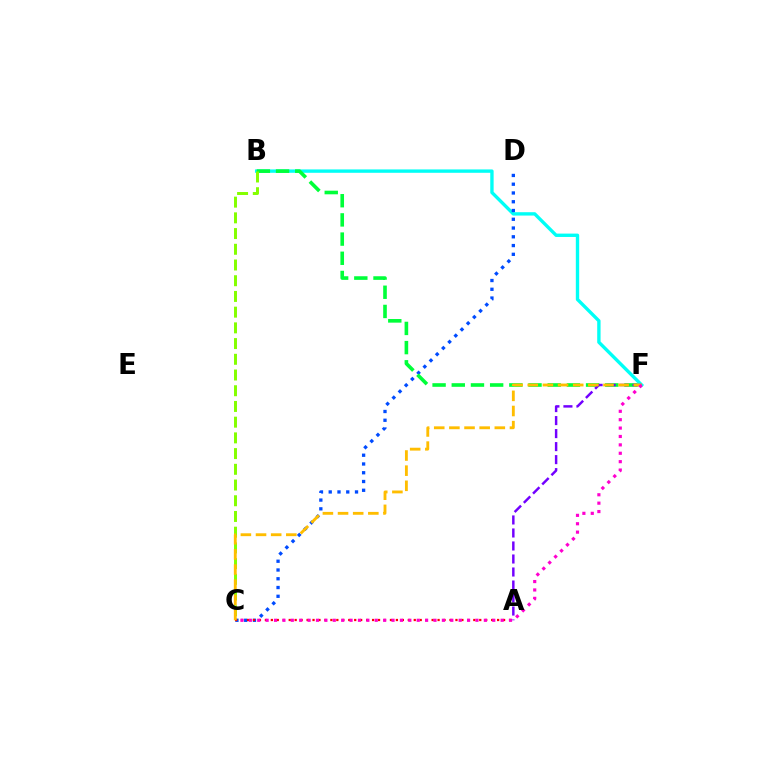{('B', 'F'): [{'color': '#00fff6', 'line_style': 'solid', 'thickness': 2.42}, {'color': '#00ff39', 'line_style': 'dashed', 'thickness': 2.61}], ('C', 'D'): [{'color': '#004bff', 'line_style': 'dotted', 'thickness': 2.38}], ('A', 'C'): [{'color': '#ff0000', 'line_style': 'dotted', 'thickness': 1.62}], ('B', 'C'): [{'color': '#84ff00', 'line_style': 'dashed', 'thickness': 2.14}], ('A', 'F'): [{'color': '#7200ff', 'line_style': 'dashed', 'thickness': 1.77}], ('C', 'F'): [{'color': '#ffbd00', 'line_style': 'dashed', 'thickness': 2.06}, {'color': '#ff00cf', 'line_style': 'dotted', 'thickness': 2.28}]}